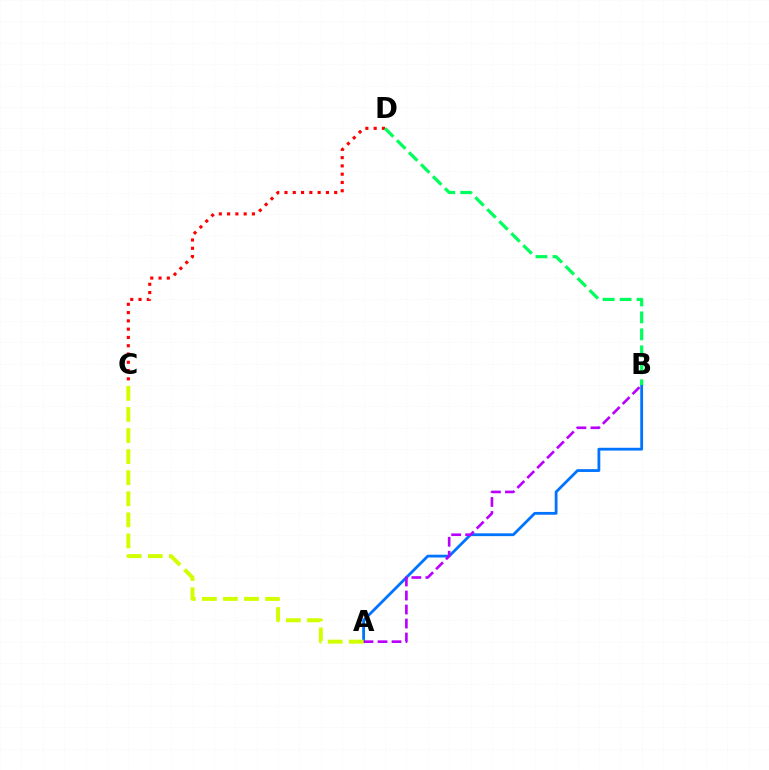{('C', 'D'): [{'color': '#ff0000', 'line_style': 'dotted', 'thickness': 2.25}], ('A', 'B'): [{'color': '#0074ff', 'line_style': 'solid', 'thickness': 2.02}, {'color': '#b900ff', 'line_style': 'dashed', 'thickness': 1.9}], ('B', 'D'): [{'color': '#00ff5c', 'line_style': 'dashed', 'thickness': 2.31}], ('A', 'C'): [{'color': '#d1ff00', 'line_style': 'dashed', 'thickness': 2.86}]}